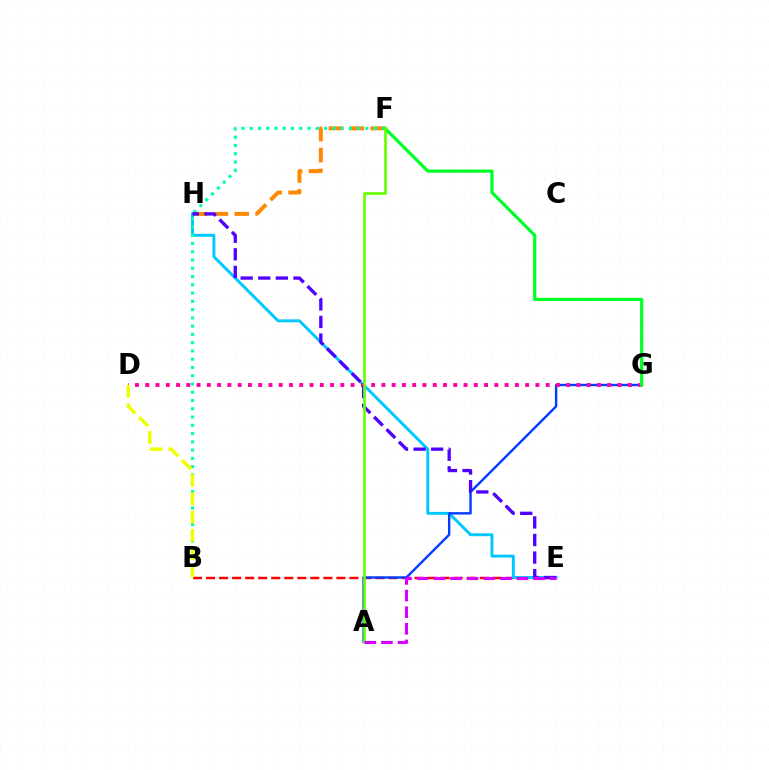{('F', 'H'): [{'color': '#ff8800', 'line_style': 'dashed', 'thickness': 2.84}], ('B', 'E'): [{'color': '#ff0000', 'line_style': 'dashed', 'thickness': 1.77}], ('E', 'H'): [{'color': '#00c7ff', 'line_style': 'solid', 'thickness': 2.11}, {'color': '#4f00ff', 'line_style': 'dashed', 'thickness': 2.39}], ('A', 'G'): [{'color': '#003fff', 'line_style': 'solid', 'thickness': 1.73}], ('B', 'F'): [{'color': '#00ffaf', 'line_style': 'dotted', 'thickness': 2.25}], ('D', 'G'): [{'color': '#ff00a0', 'line_style': 'dotted', 'thickness': 2.79}], ('F', 'G'): [{'color': '#00ff27', 'line_style': 'solid', 'thickness': 2.3}], ('A', 'F'): [{'color': '#66ff00', 'line_style': 'solid', 'thickness': 1.92}], ('B', 'D'): [{'color': '#eeff00', 'line_style': 'dashed', 'thickness': 2.49}], ('A', 'E'): [{'color': '#d600ff', 'line_style': 'dashed', 'thickness': 2.26}]}